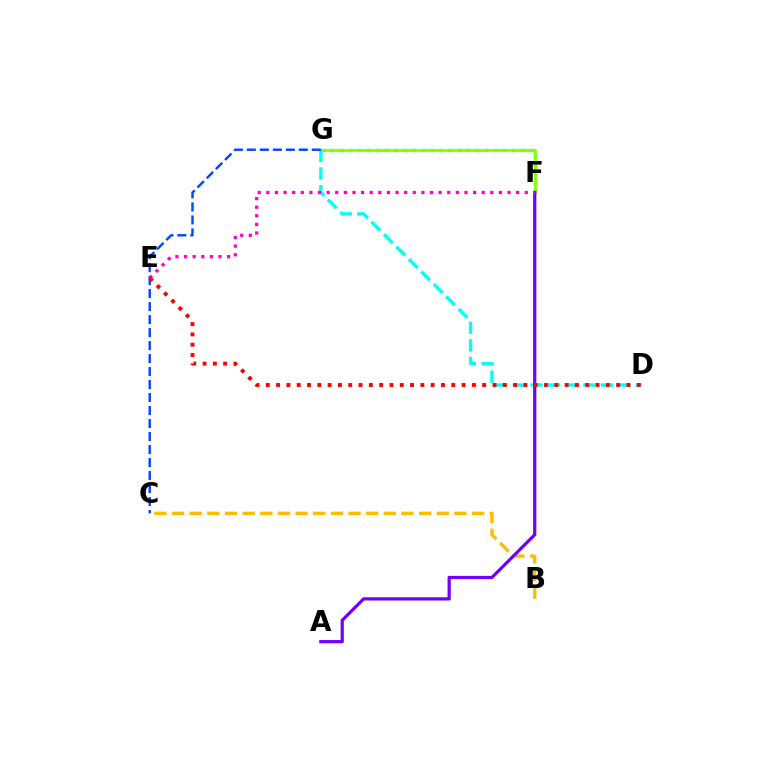{('F', 'G'): [{'color': '#00ff39', 'line_style': 'dotted', 'thickness': 2.45}, {'color': '#84ff00', 'line_style': 'solid', 'thickness': 2.03}], ('D', 'G'): [{'color': '#00fff6', 'line_style': 'dashed', 'thickness': 2.39}], ('B', 'C'): [{'color': '#ffbd00', 'line_style': 'dashed', 'thickness': 2.4}], ('C', 'G'): [{'color': '#004bff', 'line_style': 'dashed', 'thickness': 1.77}], ('A', 'F'): [{'color': '#7200ff', 'line_style': 'solid', 'thickness': 2.32}], ('E', 'F'): [{'color': '#ff00cf', 'line_style': 'dotted', 'thickness': 2.34}], ('D', 'E'): [{'color': '#ff0000', 'line_style': 'dotted', 'thickness': 2.8}]}